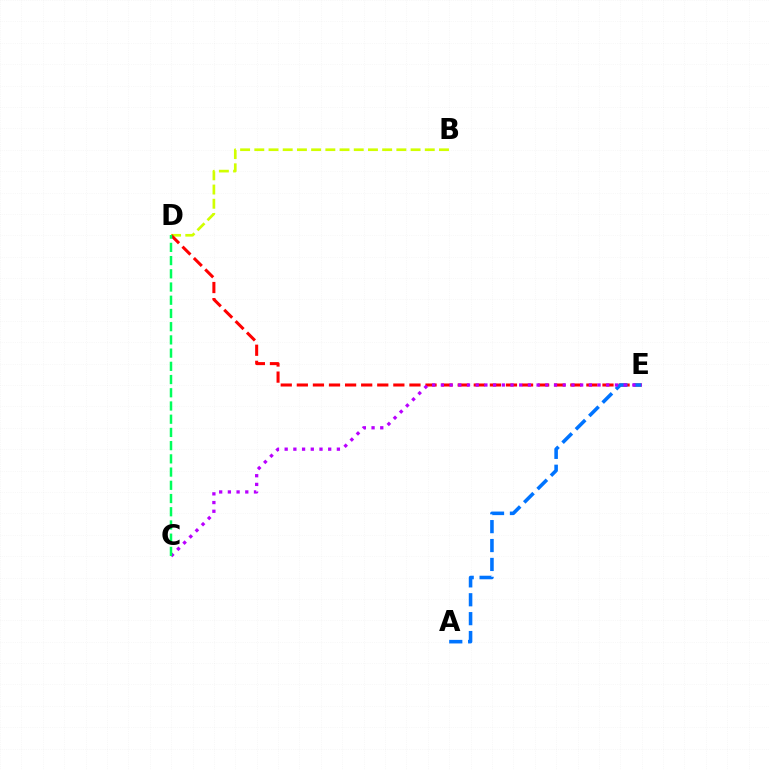{('B', 'D'): [{'color': '#d1ff00', 'line_style': 'dashed', 'thickness': 1.93}], ('D', 'E'): [{'color': '#ff0000', 'line_style': 'dashed', 'thickness': 2.19}], ('A', 'E'): [{'color': '#0074ff', 'line_style': 'dashed', 'thickness': 2.57}], ('C', 'E'): [{'color': '#b900ff', 'line_style': 'dotted', 'thickness': 2.36}], ('C', 'D'): [{'color': '#00ff5c', 'line_style': 'dashed', 'thickness': 1.8}]}